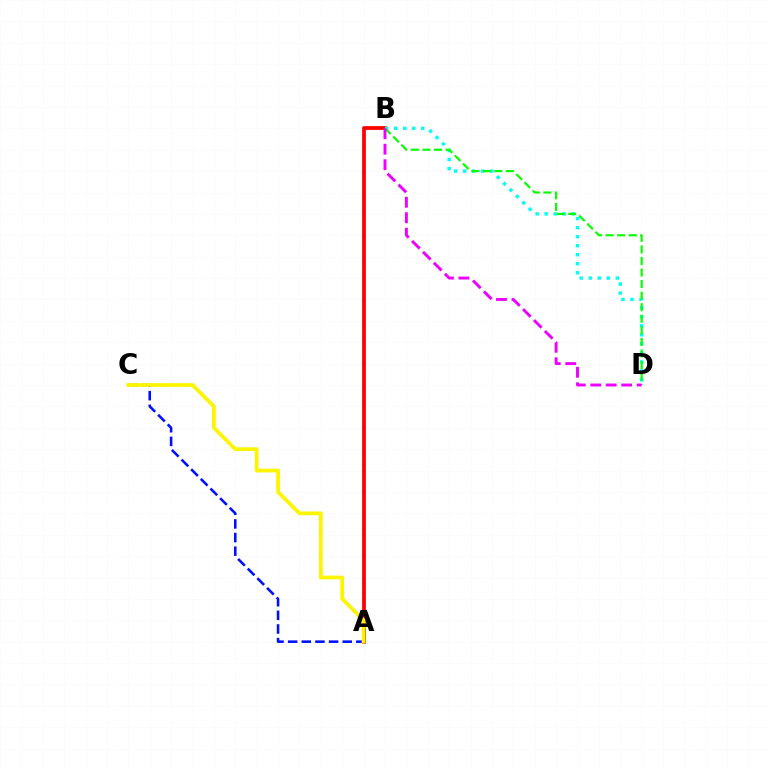{('A', 'B'): [{'color': '#ff0000', 'line_style': 'solid', 'thickness': 2.7}], ('B', 'D'): [{'color': '#00fff6', 'line_style': 'dotted', 'thickness': 2.45}, {'color': '#08ff00', 'line_style': 'dashed', 'thickness': 1.57}, {'color': '#ee00ff', 'line_style': 'dashed', 'thickness': 2.1}], ('A', 'C'): [{'color': '#0010ff', 'line_style': 'dashed', 'thickness': 1.85}, {'color': '#fcf500', 'line_style': 'solid', 'thickness': 2.7}]}